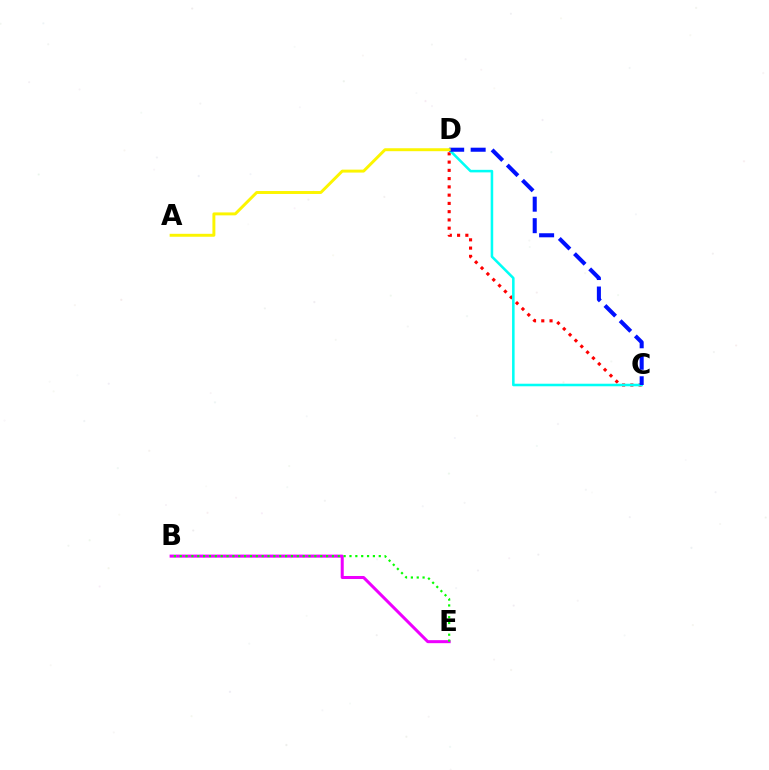{('C', 'D'): [{'color': '#ff0000', 'line_style': 'dotted', 'thickness': 2.24}, {'color': '#00fff6', 'line_style': 'solid', 'thickness': 1.84}, {'color': '#0010ff', 'line_style': 'dashed', 'thickness': 2.92}], ('B', 'E'): [{'color': '#ee00ff', 'line_style': 'solid', 'thickness': 2.18}, {'color': '#08ff00', 'line_style': 'dotted', 'thickness': 1.59}], ('A', 'D'): [{'color': '#fcf500', 'line_style': 'solid', 'thickness': 2.12}]}